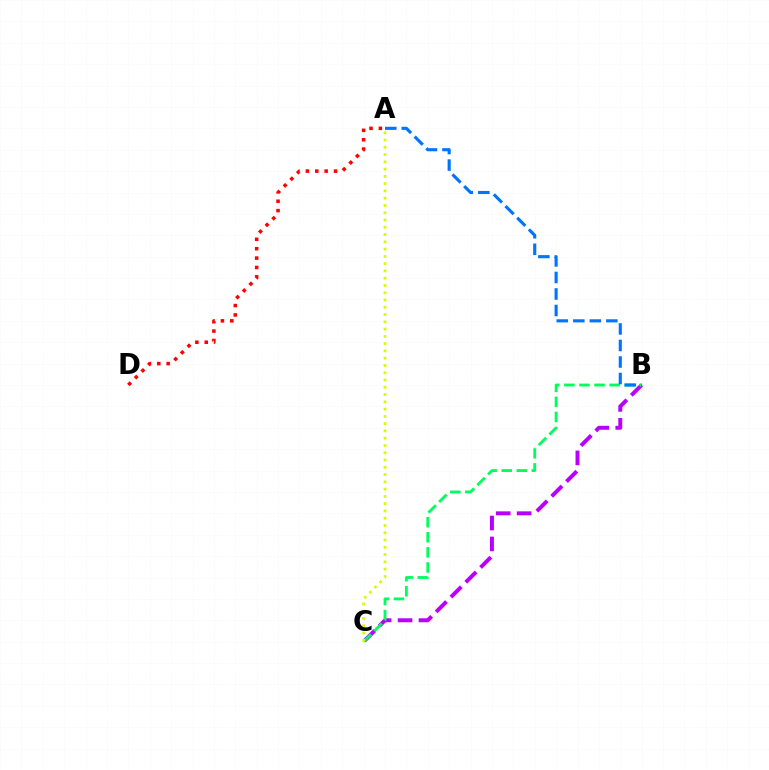{('A', 'D'): [{'color': '#ff0000', 'line_style': 'dotted', 'thickness': 2.55}], ('B', 'C'): [{'color': '#b900ff', 'line_style': 'dashed', 'thickness': 2.84}, {'color': '#00ff5c', 'line_style': 'dashed', 'thickness': 2.05}], ('A', 'C'): [{'color': '#d1ff00', 'line_style': 'dotted', 'thickness': 1.98}], ('A', 'B'): [{'color': '#0074ff', 'line_style': 'dashed', 'thickness': 2.24}]}